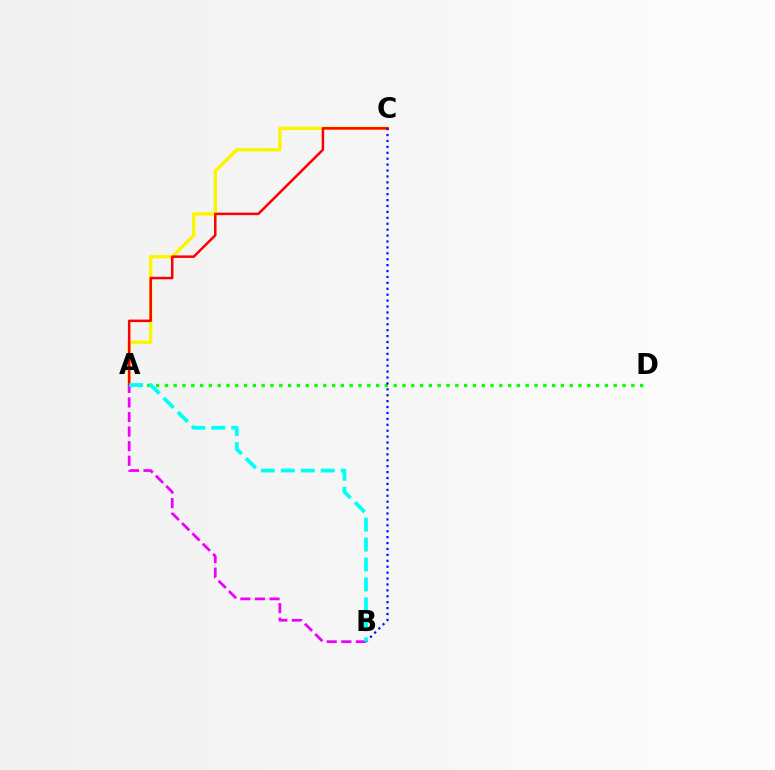{('A', 'C'): [{'color': '#fcf500', 'line_style': 'solid', 'thickness': 2.44}, {'color': '#ff0000', 'line_style': 'solid', 'thickness': 1.81}], ('A', 'D'): [{'color': '#08ff00', 'line_style': 'dotted', 'thickness': 2.39}], ('A', 'B'): [{'color': '#ee00ff', 'line_style': 'dashed', 'thickness': 1.98}, {'color': '#00fff6', 'line_style': 'dashed', 'thickness': 2.71}], ('B', 'C'): [{'color': '#0010ff', 'line_style': 'dotted', 'thickness': 1.61}]}